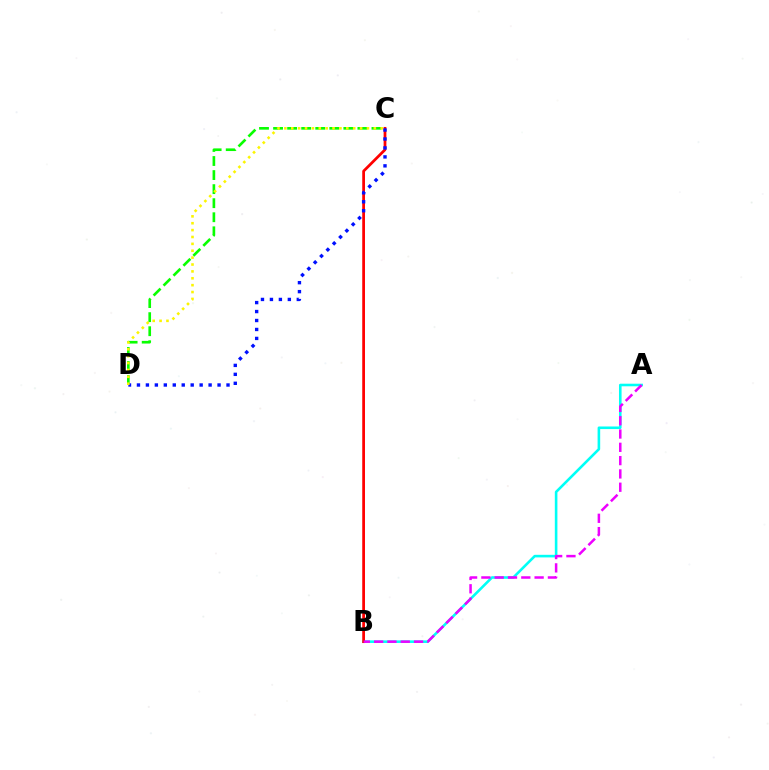{('A', 'B'): [{'color': '#00fff6', 'line_style': 'solid', 'thickness': 1.87}, {'color': '#ee00ff', 'line_style': 'dashed', 'thickness': 1.81}], ('B', 'C'): [{'color': '#ff0000', 'line_style': 'solid', 'thickness': 1.98}], ('C', 'D'): [{'color': '#08ff00', 'line_style': 'dashed', 'thickness': 1.91}, {'color': '#0010ff', 'line_style': 'dotted', 'thickness': 2.43}, {'color': '#fcf500', 'line_style': 'dotted', 'thickness': 1.87}]}